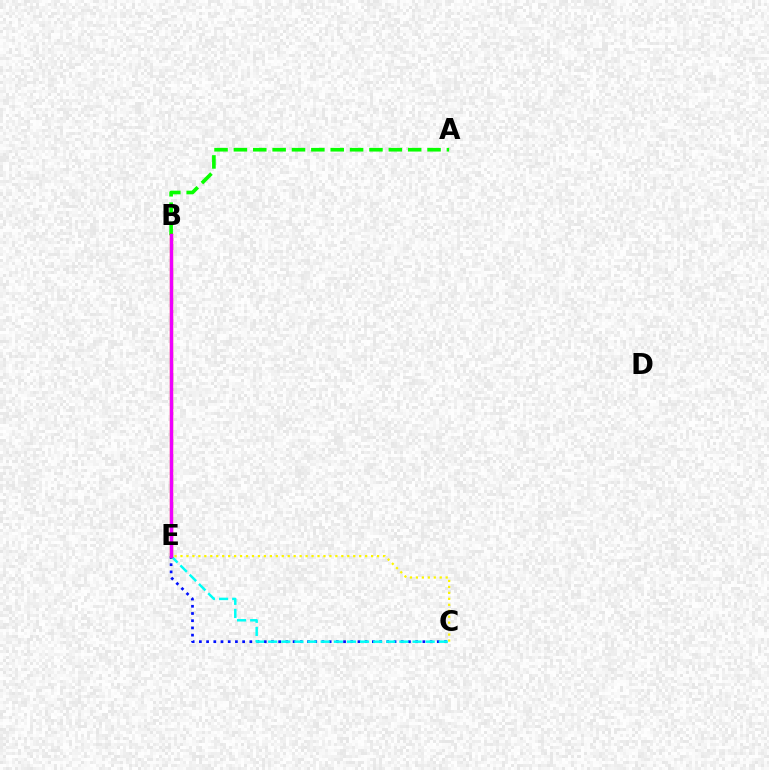{('C', 'E'): [{'color': '#0010ff', 'line_style': 'dotted', 'thickness': 1.96}, {'color': '#00fff6', 'line_style': 'dashed', 'thickness': 1.78}, {'color': '#fcf500', 'line_style': 'dotted', 'thickness': 1.62}], ('A', 'B'): [{'color': '#08ff00', 'line_style': 'dashed', 'thickness': 2.63}], ('B', 'E'): [{'color': '#ff0000', 'line_style': 'solid', 'thickness': 2.35}, {'color': '#ee00ff', 'line_style': 'solid', 'thickness': 2.35}]}